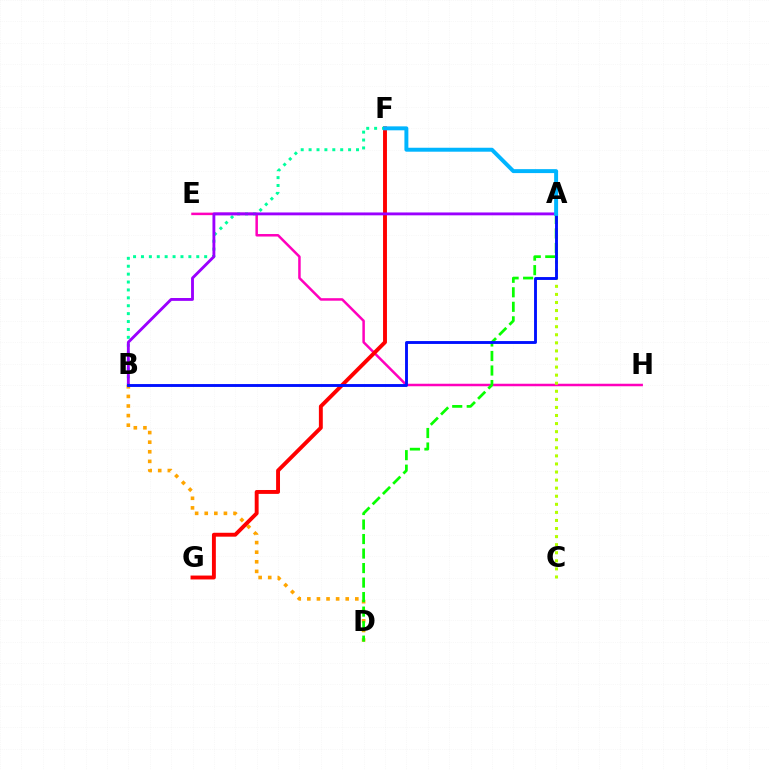{('B', 'D'): [{'color': '#ffa500', 'line_style': 'dotted', 'thickness': 2.61}], ('E', 'H'): [{'color': '#ff00bd', 'line_style': 'solid', 'thickness': 1.8}], ('A', 'D'): [{'color': '#08ff00', 'line_style': 'dashed', 'thickness': 1.97}], ('F', 'G'): [{'color': '#ff0000', 'line_style': 'solid', 'thickness': 2.81}], ('B', 'F'): [{'color': '#00ff9d', 'line_style': 'dotted', 'thickness': 2.15}], ('A', 'C'): [{'color': '#b3ff00', 'line_style': 'dotted', 'thickness': 2.19}], ('A', 'B'): [{'color': '#9b00ff', 'line_style': 'solid', 'thickness': 2.06}, {'color': '#0010ff', 'line_style': 'solid', 'thickness': 2.07}], ('A', 'F'): [{'color': '#00b5ff', 'line_style': 'solid', 'thickness': 2.84}]}